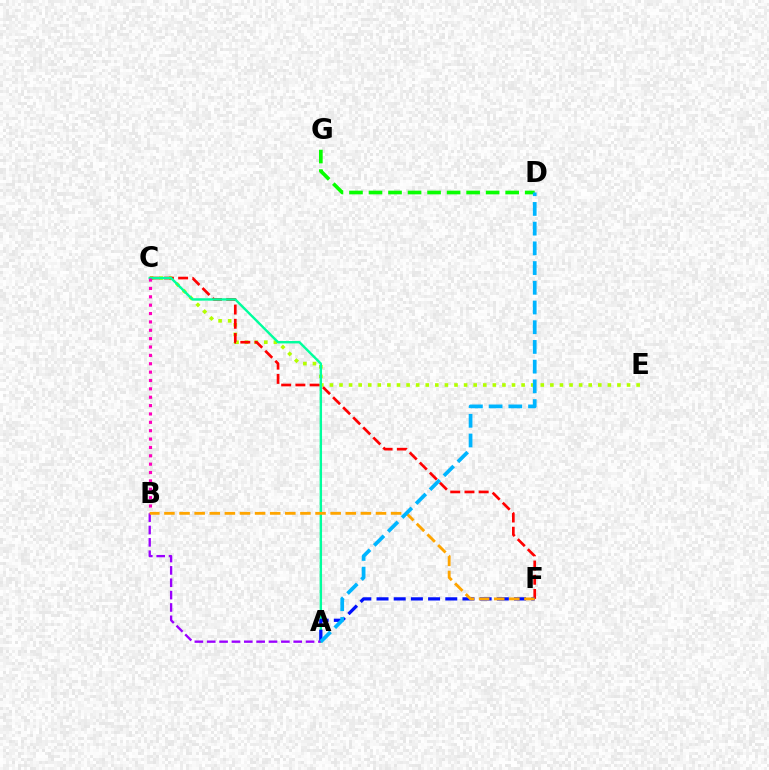{('C', 'E'): [{'color': '#b3ff00', 'line_style': 'dotted', 'thickness': 2.6}], ('D', 'G'): [{'color': '#08ff00', 'line_style': 'dashed', 'thickness': 2.65}], ('C', 'F'): [{'color': '#ff0000', 'line_style': 'dashed', 'thickness': 1.93}], ('A', 'C'): [{'color': '#00ff9d', 'line_style': 'solid', 'thickness': 1.74}], ('B', 'C'): [{'color': '#ff00bd', 'line_style': 'dotted', 'thickness': 2.27}], ('A', 'F'): [{'color': '#0010ff', 'line_style': 'dashed', 'thickness': 2.33}], ('A', 'B'): [{'color': '#9b00ff', 'line_style': 'dashed', 'thickness': 1.68}], ('B', 'F'): [{'color': '#ffa500', 'line_style': 'dashed', 'thickness': 2.05}], ('A', 'D'): [{'color': '#00b5ff', 'line_style': 'dashed', 'thickness': 2.68}]}